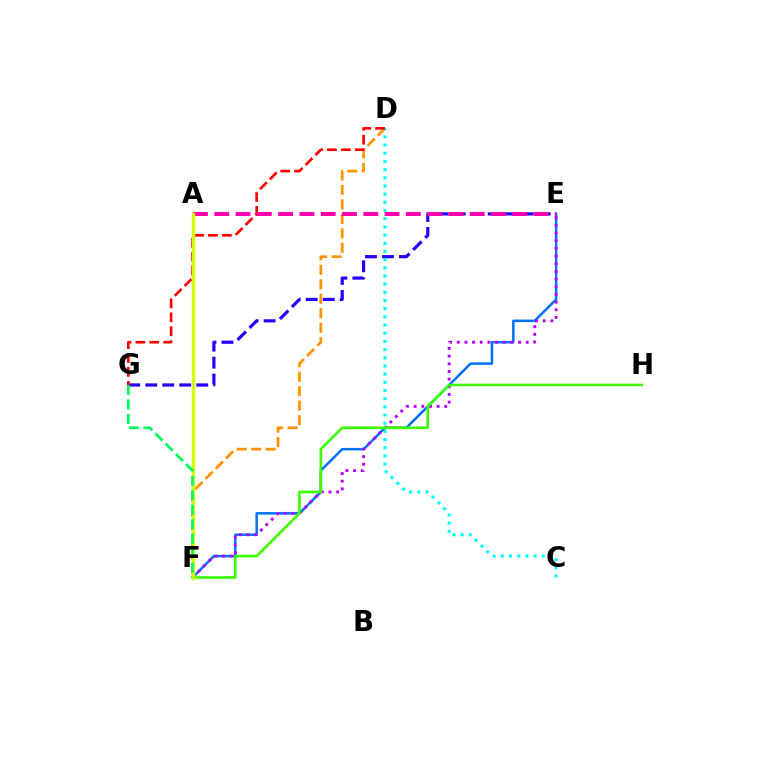{('D', 'F'): [{'color': '#ff9400', 'line_style': 'dashed', 'thickness': 1.97}], ('E', 'F'): [{'color': '#0074ff', 'line_style': 'solid', 'thickness': 1.81}, {'color': '#b900ff', 'line_style': 'dotted', 'thickness': 2.08}], ('E', 'G'): [{'color': '#2500ff', 'line_style': 'dashed', 'thickness': 2.31}], ('C', 'D'): [{'color': '#00fff6', 'line_style': 'dotted', 'thickness': 2.22}], ('F', 'H'): [{'color': '#3dff00', 'line_style': 'solid', 'thickness': 1.89}], ('D', 'G'): [{'color': '#ff0000', 'line_style': 'dashed', 'thickness': 1.89}], ('A', 'E'): [{'color': '#ff00ac', 'line_style': 'dashed', 'thickness': 2.89}], ('A', 'F'): [{'color': '#d1ff00', 'line_style': 'solid', 'thickness': 2.42}], ('F', 'G'): [{'color': '#00ff5c', 'line_style': 'dashed', 'thickness': 1.96}]}